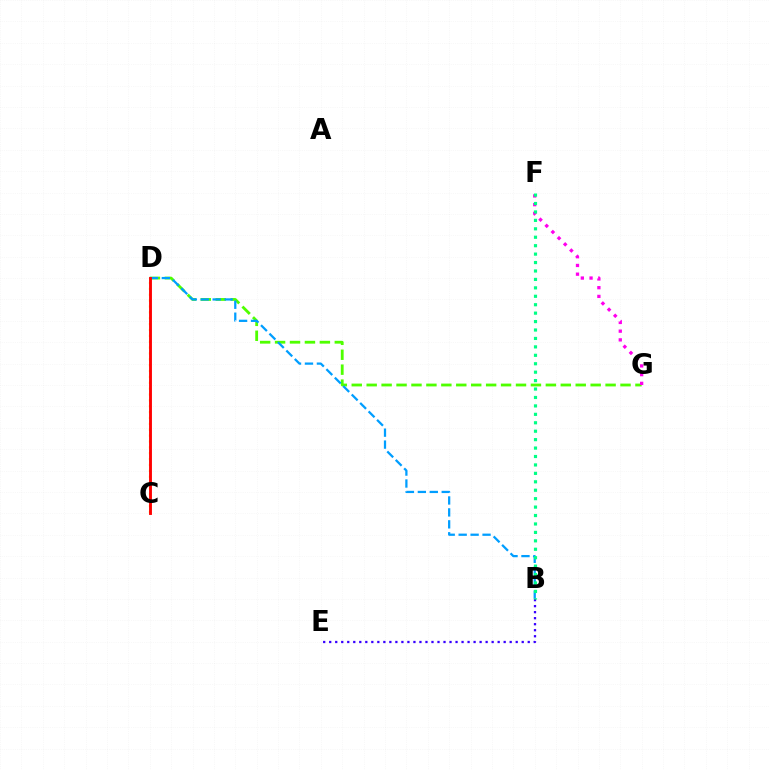{('D', 'G'): [{'color': '#4fff00', 'line_style': 'dashed', 'thickness': 2.03}], ('F', 'G'): [{'color': '#ff00ed', 'line_style': 'dotted', 'thickness': 2.37}], ('B', 'D'): [{'color': '#009eff', 'line_style': 'dashed', 'thickness': 1.62}], ('C', 'D'): [{'color': '#ffd500', 'line_style': 'dotted', 'thickness': 1.59}, {'color': '#ff0000', 'line_style': 'solid', 'thickness': 2.07}], ('B', 'E'): [{'color': '#3700ff', 'line_style': 'dotted', 'thickness': 1.63}], ('B', 'F'): [{'color': '#00ff86', 'line_style': 'dotted', 'thickness': 2.29}]}